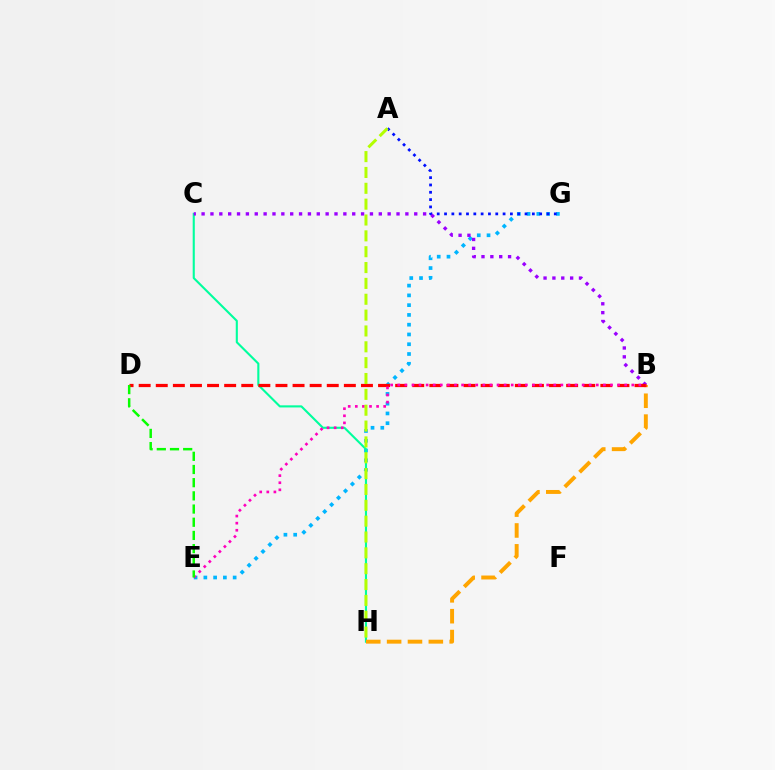{('E', 'G'): [{'color': '#00b5ff', 'line_style': 'dotted', 'thickness': 2.65}], ('A', 'G'): [{'color': '#0010ff', 'line_style': 'dotted', 'thickness': 1.99}], ('C', 'H'): [{'color': '#00ff9d', 'line_style': 'solid', 'thickness': 1.52}], ('B', 'H'): [{'color': '#ffa500', 'line_style': 'dashed', 'thickness': 2.83}], ('B', 'C'): [{'color': '#9b00ff', 'line_style': 'dotted', 'thickness': 2.41}], ('B', 'D'): [{'color': '#ff0000', 'line_style': 'dashed', 'thickness': 2.32}], ('B', 'E'): [{'color': '#ff00bd', 'line_style': 'dotted', 'thickness': 1.93}], ('A', 'H'): [{'color': '#b3ff00', 'line_style': 'dashed', 'thickness': 2.15}], ('D', 'E'): [{'color': '#08ff00', 'line_style': 'dashed', 'thickness': 1.79}]}